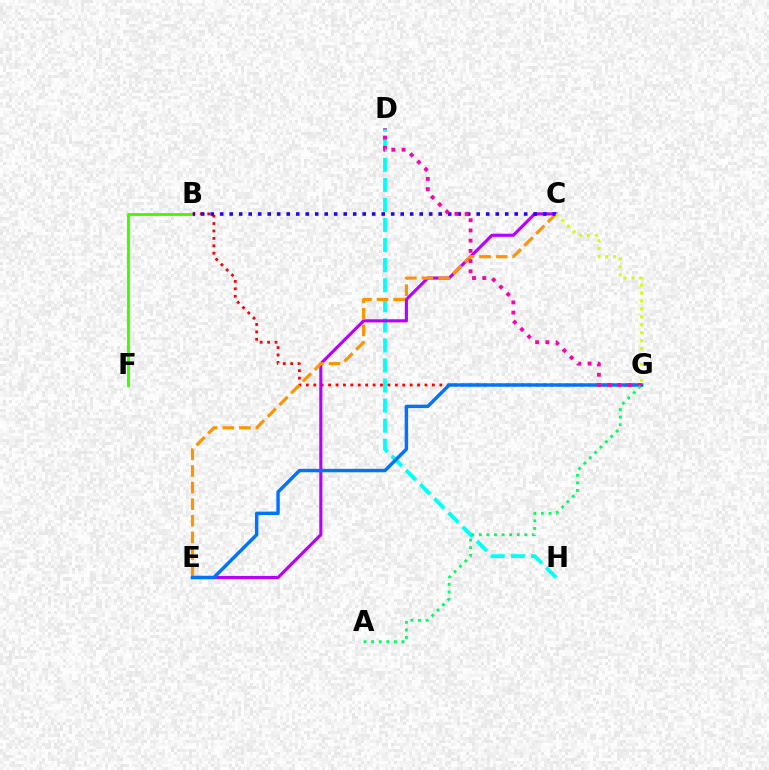{('D', 'H'): [{'color': '#00fff6', 'line_style': 'dashed', 'thickness': 2.73}], ('B', 'F'): [{'color': '#3dff00', 'line_style': 'solid', 'thickness': 2.1}], ('B', 'G'): [{'color': '#ff0000', 'line_style': 'dotted', 'thickness': 2.01}], ('C', 'E'): [{'color': '#b900ff', 'line_style': 'solid', 'thickness': 2.25}, {'color': '#ff9400', 'line_style': 'dashed', 'thickness': 2.26}], ('B', 'C'): [{'color': '#2500ff', 'line_style': 'dotted', 'thickness': 2.58}], ('E', 'G'): [{'color': '#0074ff', 'line_style': 'solid', 'thickness': 2.48}], ('D', 'G'): [{'color': '#ff00ac', 'line_style': 'dotted', 'thickness': 2.78}], ('A', 'G'): [{'color': '#00ff5c', 'line_style': 'dotted', 'thickness': 2.06}], ('C', 'G'): [{'color': '#d1ff00', 'line_style': 'dotted', 'thickness': 2.16}]}